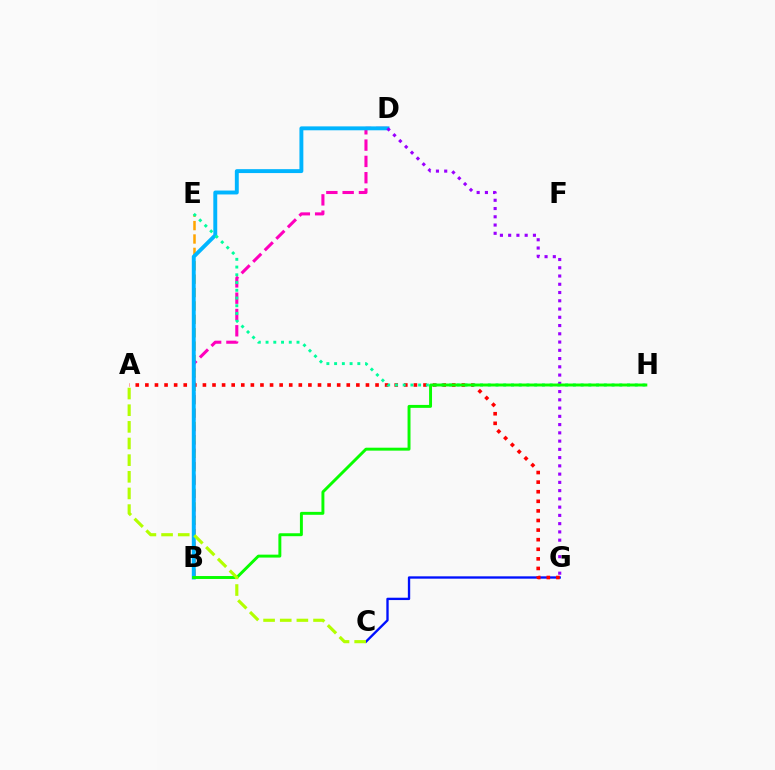{('B', 'E'): [{'color': '#ffa500', 'line_style': 'dashed', 'thickness': 1.82}], ('B', 'D'): [{'color': '#ff00bd', 'line_style': 'dashed', 'thickness': 2.21}, {'color': '#00b5ff', 'line_style': 'solid', 'thickness': 2.81}], ('C', 'G'): [{'color': '#0010ff', 'line_style': 'solid', 'thickness': 1.69}], ('A', 'G'): [{'color': '#ff0000', 'line_style': 'dotted', 'thickness': 2.61}], ('E', 'H'): [{'color': '#00ff9d', 'line_style': 'dotted', 'thickness': 2.1}], ('D', 'G'): [{'color': '#9b00ff', 'line_style': 'dotted', 'thickness': 2.24}], ('B', 'H'): [{'color': '#08ff00', 'line_style': 'solid', 'thickness': 2.11}], ('A', 'C'): [{'color': '#b3ff00', 'line_style': 'dashed', 'thickness': 2.26}]}